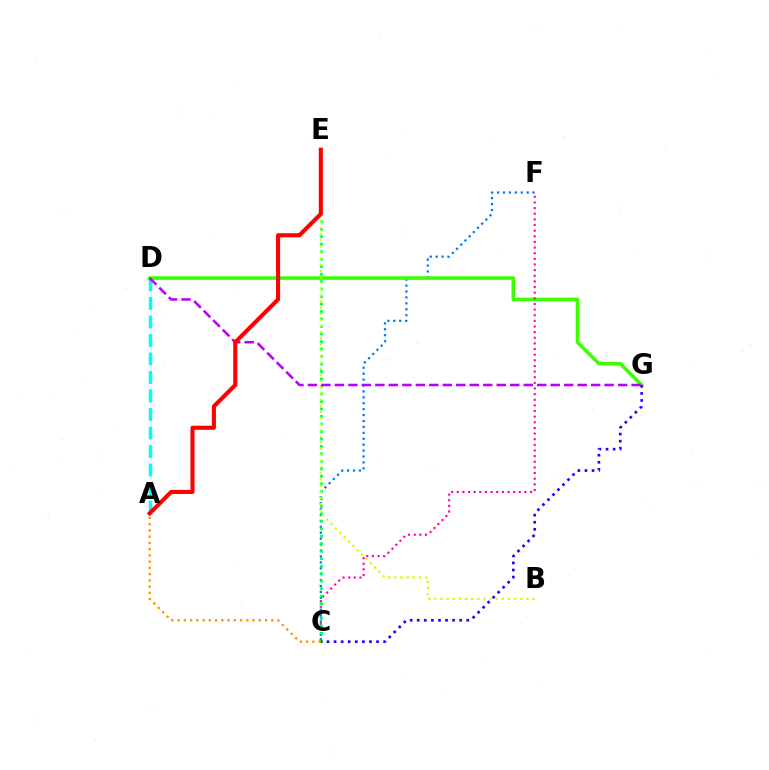{('A', 'D'): [{'color': '#00fff6', 'line_style': 'dashed', 'thickness': 2.51}], ('C', 'F'): [{'color': '#0074ff', 'line_style': 'dotted', 'thickness': 1.61}, {'color': '#ff00ac', 'line_style': 'dotted', 'thickness': 1.53}], ('D', 'G'): [{'color': '#3dff00', 'line_style': 'solid', 'thickness': 2.61}, {'color': '#b900ff', 'line_style': 'dashed', 'thickness': 1.83}], ('C', 'E'): [{'color': '#00ff5c', 'line_style': 'dotted', 'thickness': 2.03}], ('B', 'E'): [{'color': '#d1ff00', 'line_style': 'dotted', 'thickness': 1.67}], ('C', 'G'): [{'color': '#2500ff', 'line_style': 'dotted', 'thickness': 1.92}], ('A', 'C'): [{'color': '#ff9400', 'line_style': 'dotted', 'thickness': 1.7}], ('A', 'E'): [{'color': '#ff0000', 'line_style': 'solid', 'thickness': 2.94}]}